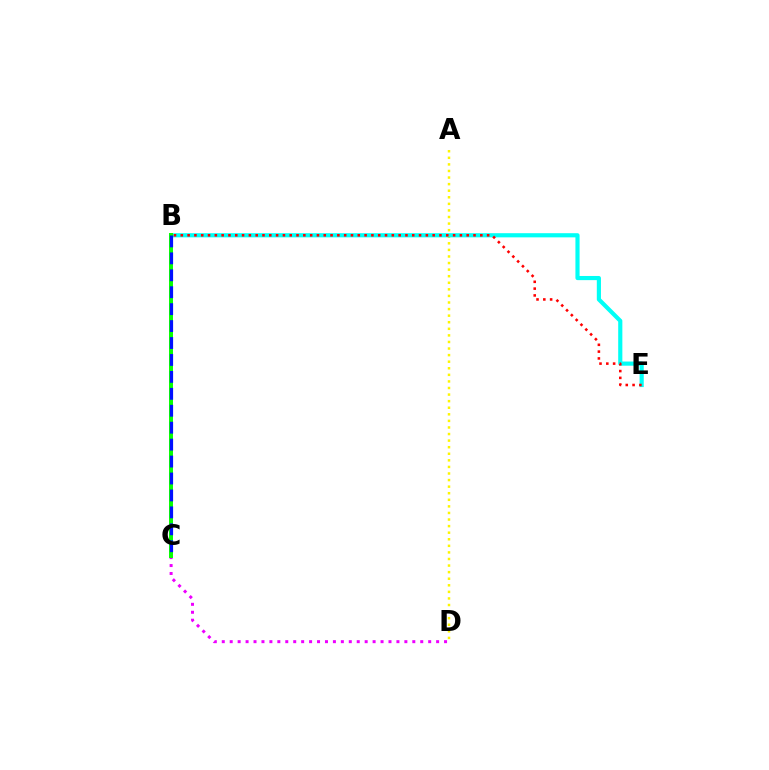{('A', 'D'): [{'color': '#fcf500', 'line_style': 'dotted', 'thickness': 1.79}], ('C', 'D'): [{'color': '#ee00ff', 'line_style': 'dotted', 'thickness': 2.16}], ('B', 'E'): [{'color': '#00fff6', 'line_style': 'solid', 'thickness': 2.99}, {'color': '#ff0000', 'line_style': 'dotted', 'thickness': 1.85}], ('B', 'C'): [{'color': '#08ff00', 'line_style': 'solid', 'thickness': 2.86}, {'color': '#0010ff', 'line_style': 'dashed', 'thickness': 2.3}]}